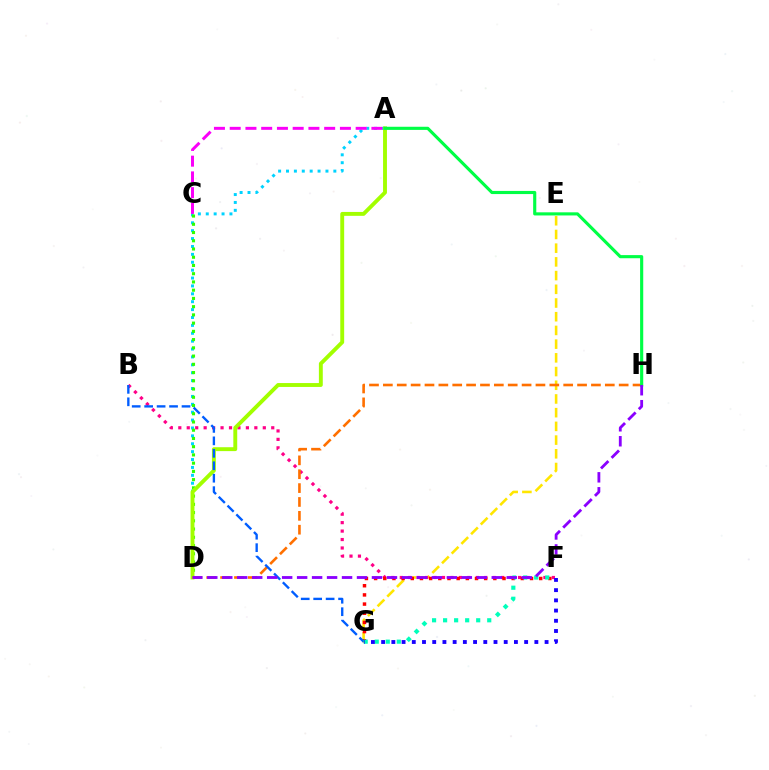{('E', 'G'): [{'color': '#ffe600', 'line_style': 'dashed', 'thickness': 1.86}], ('B', 'F'): [{'color': '#ff0088', 'line_style': 'dotted', 'thickness': 2.3}], ('F', 'G'): [{'color': '#ff0000', 'line_style': 'dotted', 'thickness': 2.49}, {'color': '#00ffbb', 'line_style': 'dotted', 'thickness': 3.0}, {'color': '#1900ff', 'line_style': 'dotted', 'thickness': 2.78}], ('A', 'D'): [{'color': '#00d3ff', 'line_style': 'dotted', 'thickness': 2.14}, {'color': '#a2ff00', 'line_style': 'solid', 'thickness': 2.8}], ('C', 'D'): [{'color': '#31ff00', 'line_style': 'dotted', 'thickness': 2.24}], ('D', 'H'): [{'color': '#ff7000', 'line_style': 'dashed', 'thickness': 1.88}, {'color': '#8a00ff', 'line_style': 'dashed', 'thickness': 2.03}], ('B', 'G'): [{'color': '#005dff', 'line_style': 'dashed', 'thickness': 1.69}], ('A', 'H'): [{'color': '#00ff45', 'line_style': 'solid', 'thickness': 2.25}], ('A', 'C'): [{'color': '#fa00f9', 'line_style': 'dashed', 'thickness': 2.14}]}